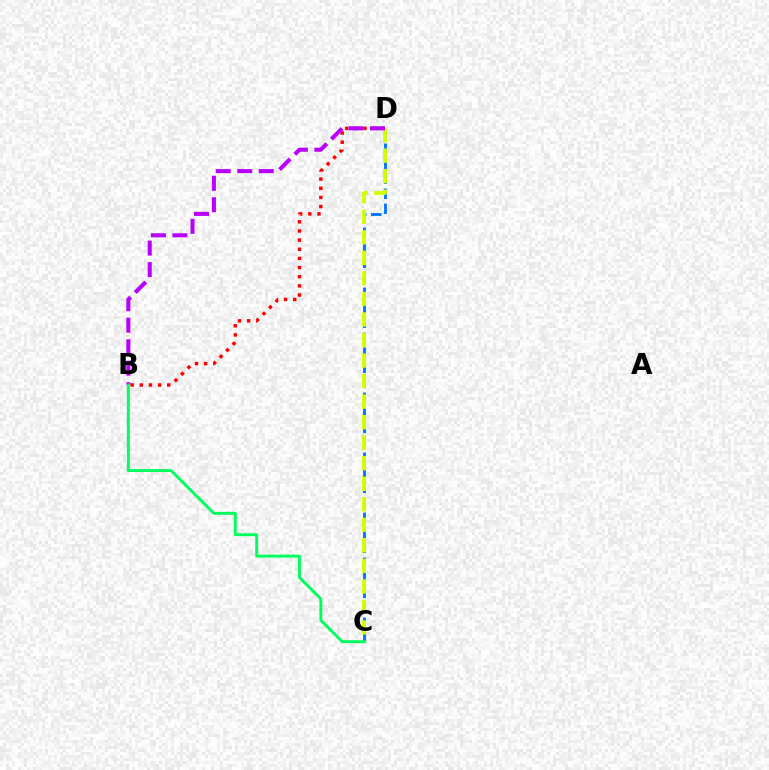{('C', 'D'): [{'color': '#0074ff', 'line_style': 'dashed', 'thickness': 2.04}, {'color': '#d1ff00', 'line_style': 'dashed', 'thickness': 2.79}], ('B', 'D'): [{'color': '#ff0000', 'line_style': 'dotted', 'thickness': 2.49}, {'color': '#b900ff', 'line_style': 'dashed', 'thickness': 2.92}], ('B', 'C'): [{'color': '#00ff5c', 'line_style': 'solid', 'thickness': 2.1}]}